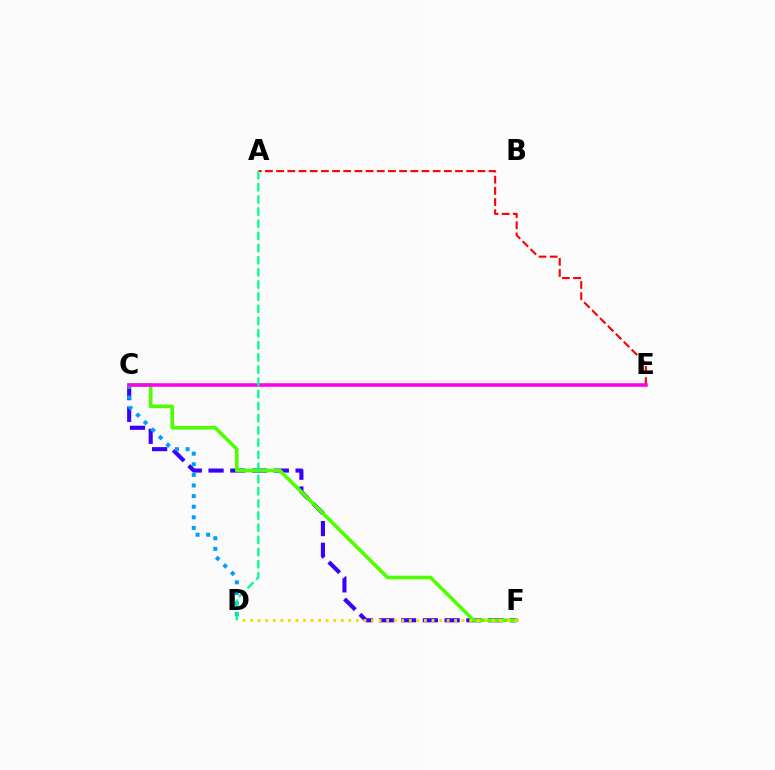{('C', 'F'): [{'color': '#3700ff', 'line_style': 'dashed', 'thickness': 2.96}, {'color': '#4fff00', 'line_style': 'solid', 'thickness': 2.6}], ('C', 'D'): [{'color': '#009eff', 'line_style': 'dotted', 'thickness': 2.88}], ('A', 'E'): [{'color': '#ff0000', 'line_style': 'dashed', 'thickness': 1.52}], ('D', 'F'): [{'color': '#ffd500', 'line_style': 'dotted', 'thickness': 2.05}], ('C', 'E'): [{'color': '#ff00ed', 'line_style': 'solid', 'thickness': 2.57}], ('A', 'D'): [{'color': '#00ff86', 'line_style': 'dashed', 'thickness': 1.65}]}